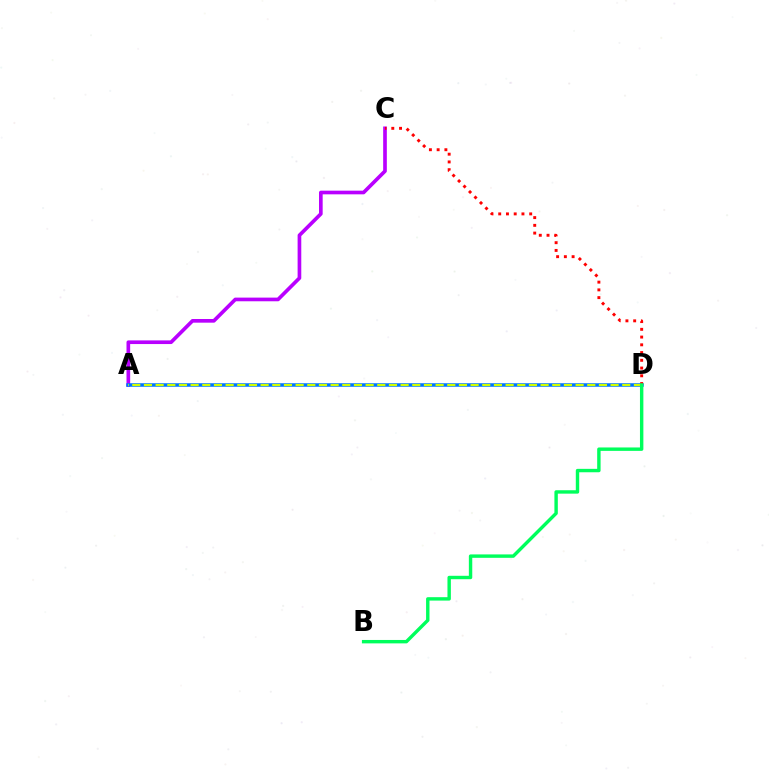{('A', 'C'): [{'color': '#b900ff', 'line_style': 'solid', 'thickness': 2.64}], ('A', 'D'): [{'color': '#0074ff', 'line_style': 'solid', 'thickness': 2.53}, {'color': '#d1ff00', 'line_style': 'dashed', 'thickness': 1.58}], ('C', 'D'): [{'color': '#ff0000', 'line_style': 'dotted', 'thickness': 2.1}], ('B', 'D'): [{'color': '#00ff5c', 'line_style': 'solid', 'thickness': 2.45}]}